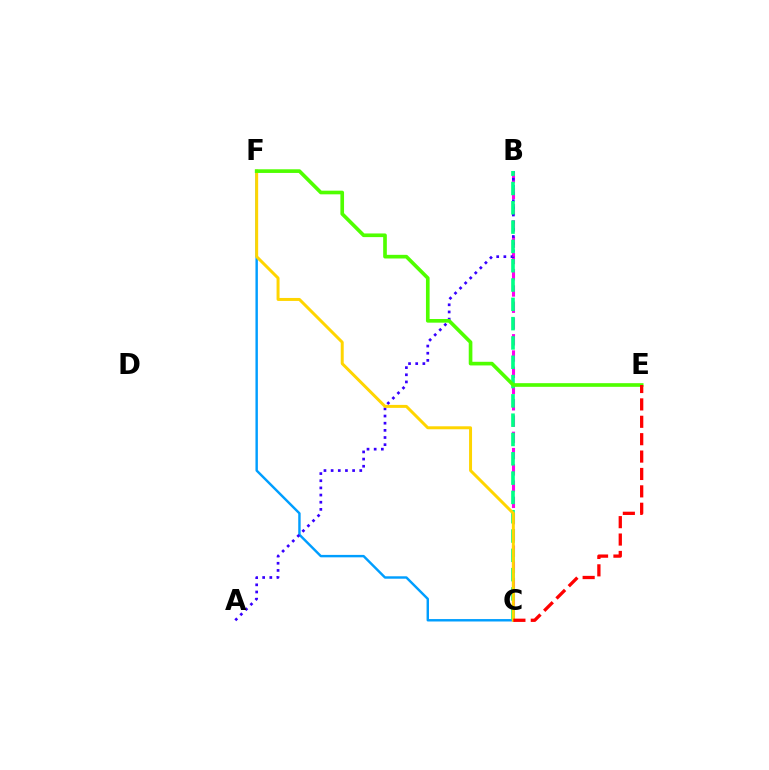{('B', 'C'): [{'color': '#ff00ed', 'line_style': 'dashed', 'thickness': 2.21}, {'color': '#00ff86', 'line_style': 'dashed', 'thickness': 2.62}], ('C', 'F'): [{'color': '#009eff', 'line_style': 'solid', 'thickness': 1.75}, {'color': '#ffd500', 'line_style': 'solid', 'thickness': 2.14}], ('A', 'B'): [{'color': '#3700ff', 'line_style': 'dotted', 'thickness': 1.95}], ('E', 'F'): [{'color': '#4fff00', 'line_style': 'solid', 'thickness': 2.63}], ('C', 'E'): [{'color': '#ff0000', 'line_style': 'dashed', 'thickness': 2.36}]}